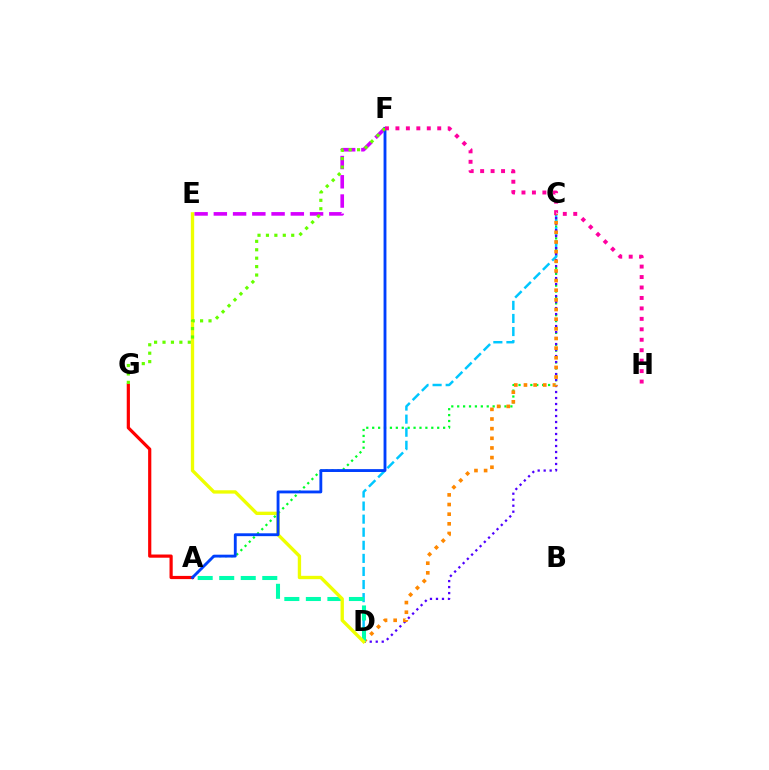{('A', 'C'): [{'color': '#00ff27', 'line_style': 'dotted', 'thickness': 1.61}], ('C', 'D'): [{'color': '#00c7ff', 'line_style': 'dashed', 'thickness': 1.78}, {'color': '#4f00ff', 'line_style': 'dotted', 'thickness': 1.63}, {'color': '#ff8800', 'line_style': 'dotted', 'thickness': 2.62}], ('E', 'F'): [{'color': '#d600ff', 'line_style': 'dashed', 'thickness': 2.61}], ('A', 'D'): [{'color': '#00ffaf', 'line_style': 'dashed', 'thickness': 2.92}], ('D', 'E'): [{'color': '#eeff00', 'line_style': 'solid', 'thickness': 2.41}], ('A', 'G'): [{'color': '#ff0000', 'line_style': 'solid', 'thickness': 2.3}], ('A', 'F'): [{'color': '#003fff', 'line_style': 'solid', 'thickness': 2.06}], ('F', 'G'): [{'color': '#66ff00', 'line_style': 'dotted', 'thickness': 2.29}], ('F', 'H'): [{'color': '#ff00a0', 'line_style': 'dotted', 'thickness': 2.84}]}